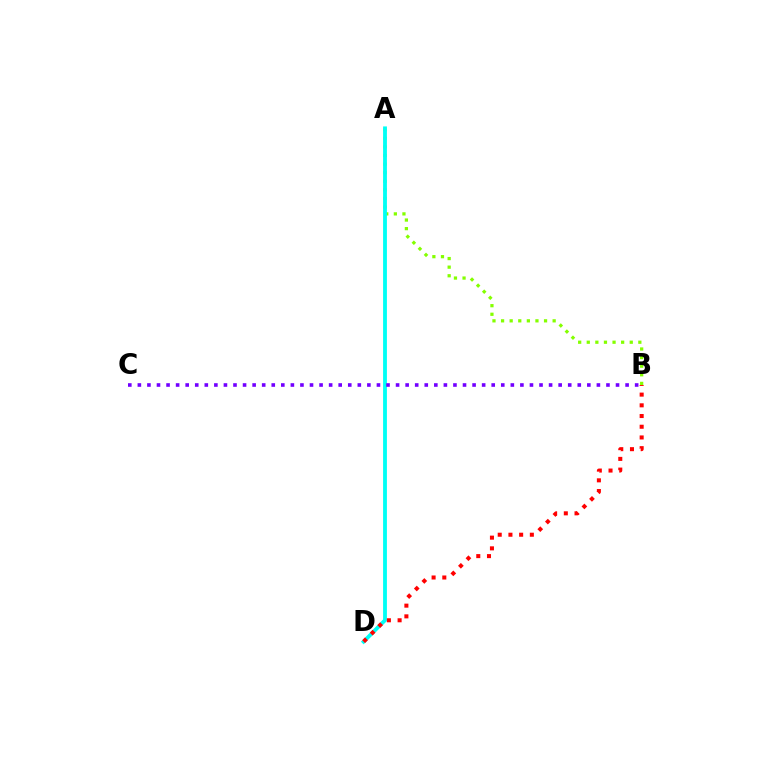{('A', 'B'): [{'color': '#84ff00', 'line_style': 'dotted', 'thickness': 2.34}], ('A', 'D'): [{'color': '#00fff6', 'line_style': 'solid', 'thickness': 2.75}], ('B', 'C'): [{'color': '#7200ff', 'line_style': 'dotted', 'thickness': 2.6}], ('B', 'D'): [{'color': '#ff0000', 'line_style': 'dotted', 'thickness': 2.91}]}